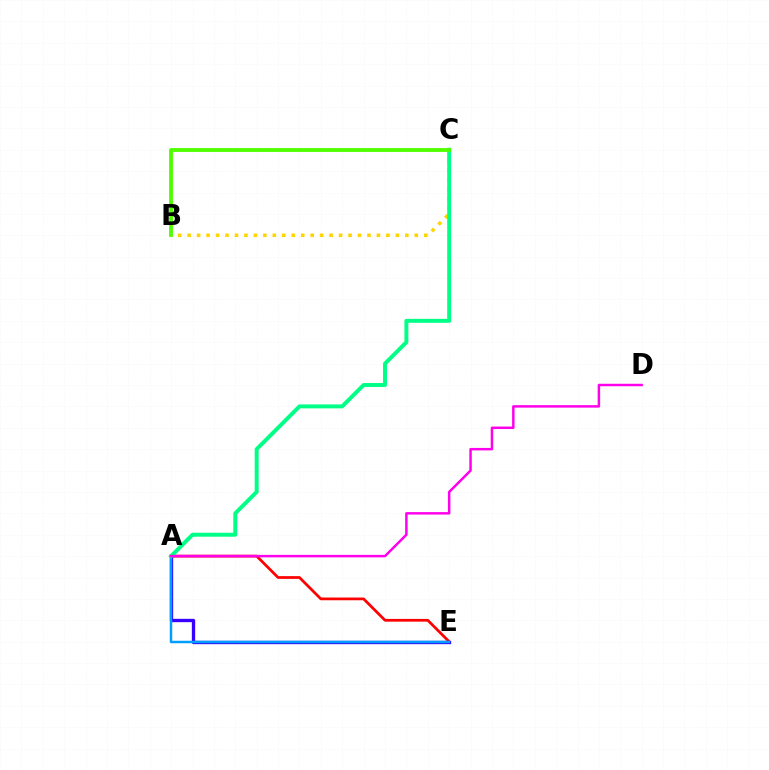{('A', 'E'): [{'color': '#ff0000', 'line_style': 'solid', 'thickness': 1.97}, {'color': '#3700ff', 'line_style': 'solid', 'thickness': 2.4}, {'color': '#009eff', 'line_style': 'solid', 'thickness': 1.78}], ('B', 'C'): [{'color': '#ffd500', 'line_style': 'dotted', 'thickness': 2.57}, {'color': '#4fff00', 'line_style': 'solid', 'thickness': 2.76}], ('A', 'C'): [{'color': '#00ff86', 'line_style': 'solid', 'thickness': 2.85}], ('A', 'D'): [{'color': '#ff00ed', 'line_style': 'solid', 'thickness': 1.78}]}